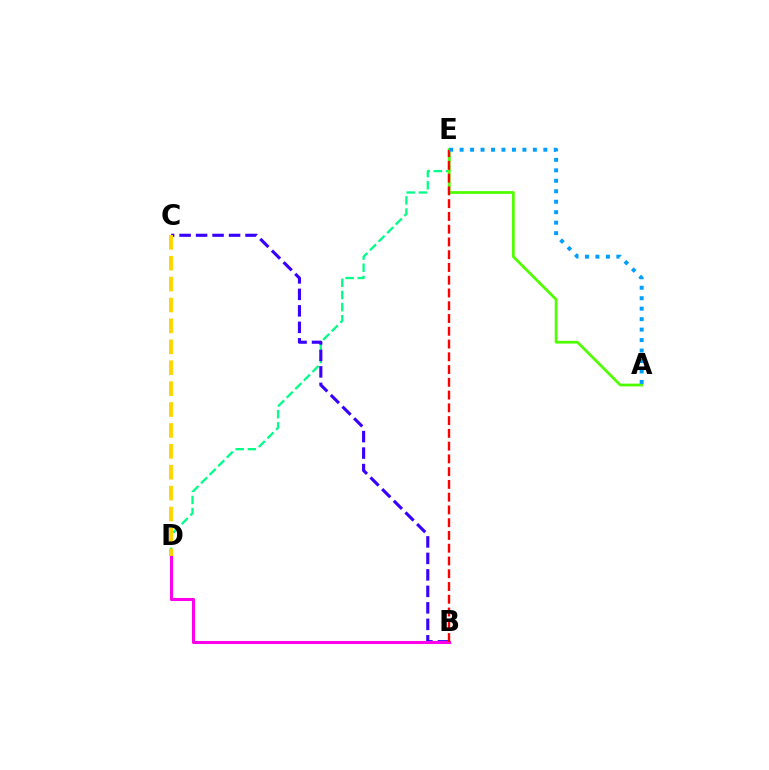{('D', 'E'): [{'color': '#00ff86', 'line_style': 'dashed', 'thickness': 1.65}], ('B', 'C'): [{'color': '#3700ff', 'line_style': 'dashed', 'thickness': 2.24}], ('A', 'E'): [{'color': '#4fff00', 'line_style': 'solid', 'thickness': 1.98}, {'color': '#009eff', 'line_style': 'dotted', 'thickness': 2.84}], ('B', 'D'): [{'color': '#ff00ed', 'line_style': 'solid', 'thickness': 2.2}], ('B', 'E'): [{'color': '#ff0000', 'line_style': 'dashed', 'thickness': 1.73}], ('C', 'D'): [{'color': '#ffd500', 'line_style': 'dashed', 'thickness': 2.84}]}